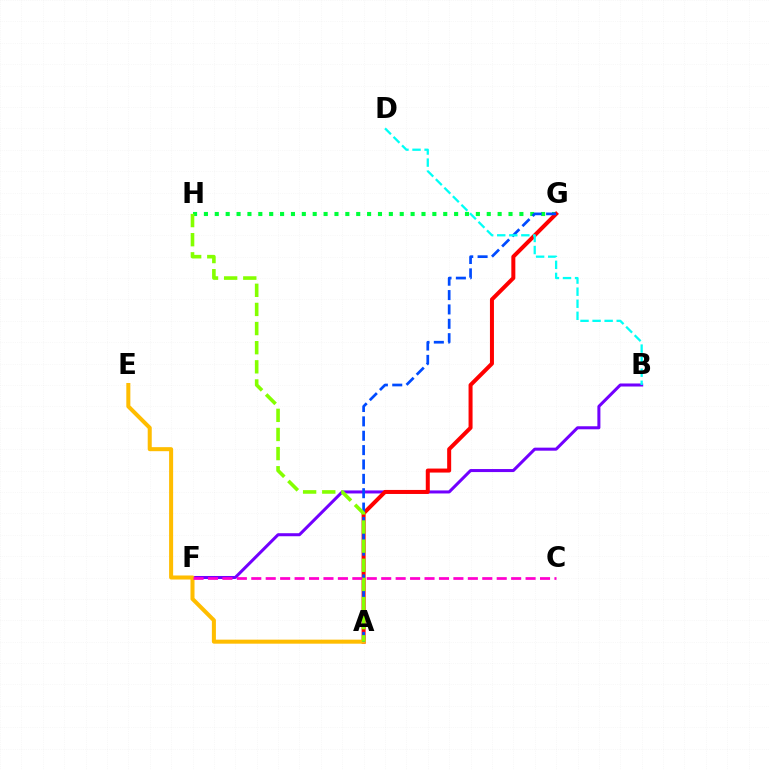{('B', 'F'): [{'color': '#7200ff', 'line_style': 'solid', 'thickness': 2.18}], ('G', 'H'): [{'color': '#00ff39', 'line_style': 'dotted', 'thickness': 2.96}], ('A', 'G'): [{'color': '#ff0000', 'line_style': 'solid', 'thickness': 2.88}, {'color': '#004bff', 'line_style': 'dashed', 'thickness': 1.95}], ('A', 'E'): [{'color': '#ffbd00', 'line_style': 'solid', 'thickness': 2.9}], ('A', 'H'): [{'color': '#84ff00', 'line_style': 'dashed', 'thickness': 2.6}], ('C', 'F'): [{'color': '#ff00cf', 'line_style': 'dashed', 'thickness': 1.96}], ('B', 'D'): [{'color': '#00fff6', 'line_style': 'dashed', 'thickness': 1.64}]}